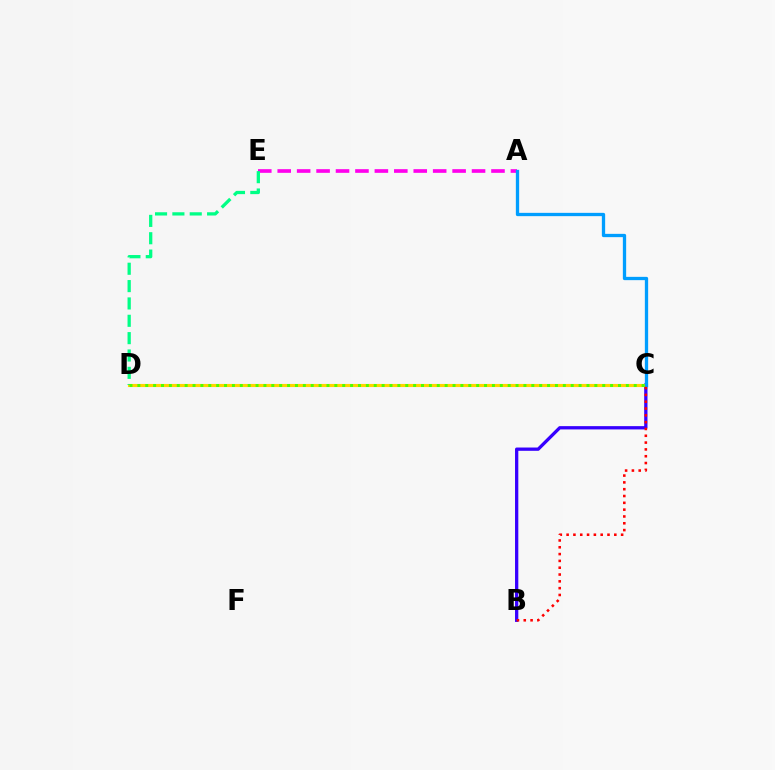{('B', 'C'): [{'color': '#3700ff', 'line_style': 'solid', 'thickness': 2.37}, {'color': '#ff0000', 'line_style': 'dotted', 'thickness': 1.85}], ('A', 'E'): [{'color': '#ff00ed', 'line_style': 'dashed', 'thickness': 2.64}], ('C', 'D'): [{'color': '#ffd500', 'line_style': 'solid', 'thickness': 2.24}, {'color': '#4fff00', 'line_style': 'dotted', 'thickness': 2.14}], ('D', 'E'): [{'color': '#00ff86', 'line_style': 'dashed', 'thickness': 2.36}], ('A', 'C'): [{'color': '#009eff', 'line_style': 'solid', 'thickness': 2.38}]}